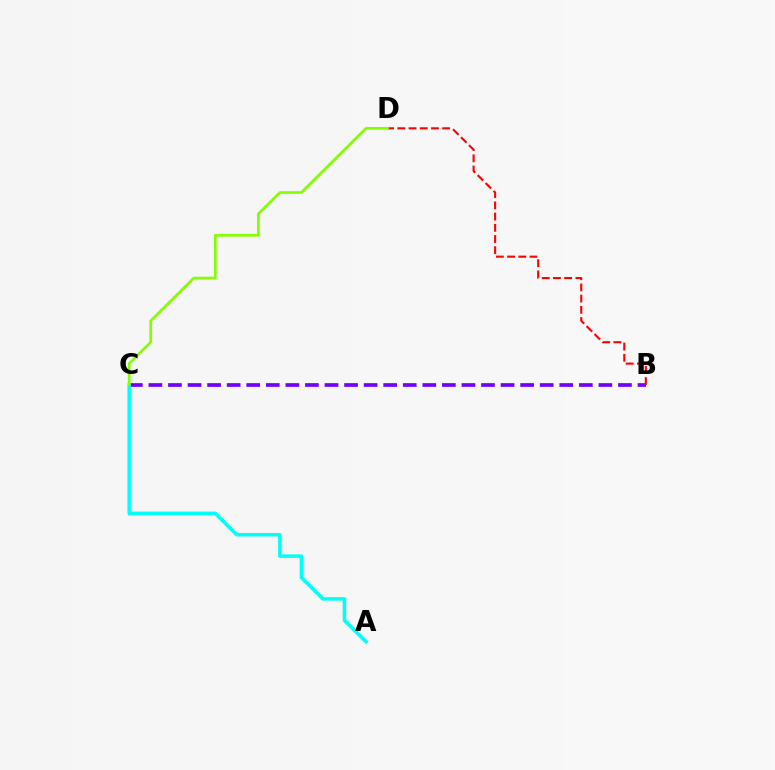{('B', 'C'): [{'color': '#7200ff', 'line_style': 'dashed', 'thickness': 2.66}], ('B', 'D'): [{'color': '#ff0000', 'line_style': 'dashed', 'thickness': 1.52}], ('A', 'C'): [{'color': '#00fff6', 'line_style': 'solid', 'thickness': 2.52}], ('C', 'D'): [{'color': '#84ff00', 'line_style': 'solid', 'thickness': 1.93}]}